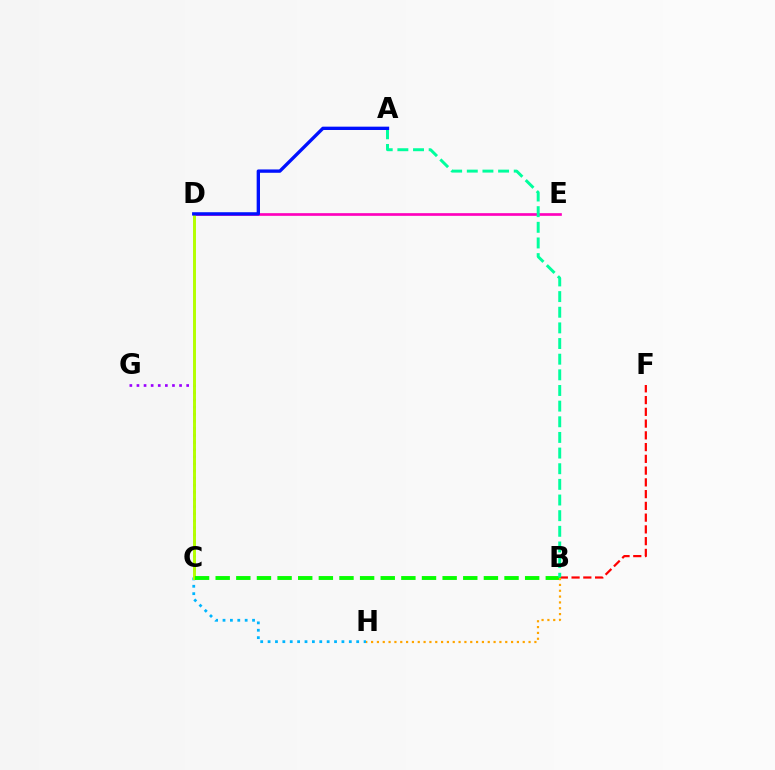{('B', 'F'): [{'color': '#ff0000', 'line_style': 'dashed', 'thickness': 1.6}], ('D', 'E'): [{'color': '#ff00bd', 'line_style': 'solid', 'thickness': 1.92}], ('C', 'H'): [{'color': '#00b5ff', 'line_style': 'dotted', 'thickness': 2.01}], ('C', 'G'): [{'color': '#9b00ff', 'line_style': 'dotted', 'thickness': 1.93}], ('C', 'D'): [{'color': '#b3ff00', 'line_style': 'solid', 'thickness': 2.12}], ('B', 'C'): [{'color': '#08ff00', 'line_style': 'dashed', 'thickness': 2.8}], ('A', 'B'): [{'color': '#00ff9d', 'line_style': 'dashed', 'thickness': 2.13}], ('A', 'D'): [{'color': '#0010ff', 'line_style': 'solid', 'thickness': 2.4}], ('B', 'H'): [{'color': '#ffa500', 'line_style': 'dotted', 'thickness': 1.58}]}